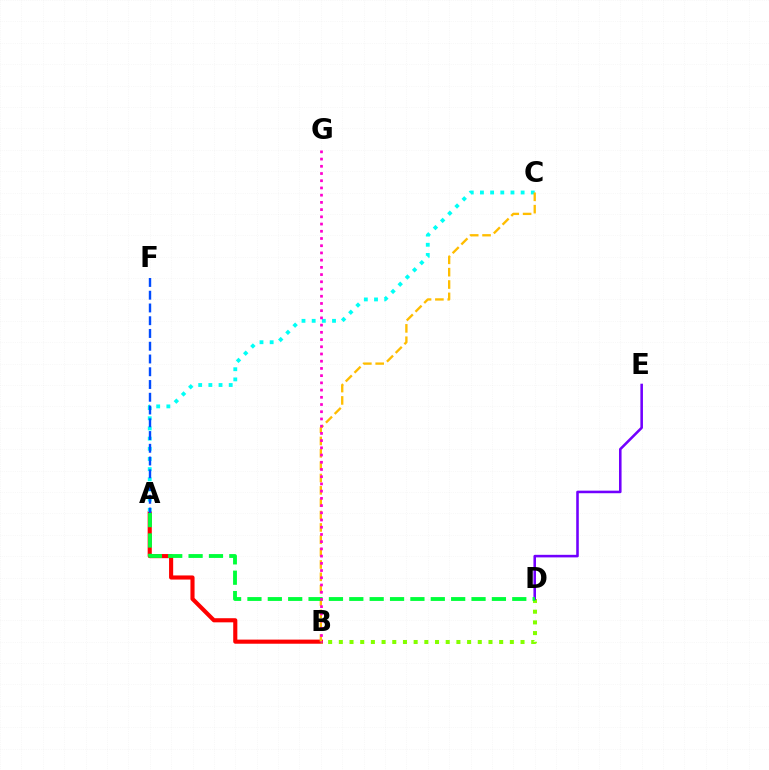{('A', 'B'): [{'color': '#ff0000', 'line_style': 'solid', 'thickness': 2.96}], ('A', 'C'): [{'color': '#00fff6', 'line_style': 'dotted', 'thickness': 2.76}], ('B', 'D'): [{'color': '#84ff00', 'line_style': 'dotted', 'thickness': 2.9}], ('A', 'F'): [{'color': '#004bff', 'line_style': 'dashed', 'thickness': 1.73}], ('B', 'C'): [{'color': '#ffbd00', 'line_style': 'dashed', 'thickness': 1.68}], ('D', 'E'): [{'color': '#7200ff', 'line_style': 'solid', 'thickness': 1.85}], ('A', 'D'): [{'color': '#00ff39', 'line_style': 'dashed', 'thickness': 2.77}], ('B', 'G'): [{'color': '#ff00cf', 'line_style': 'dotted', 'thickness': 1.96}]}